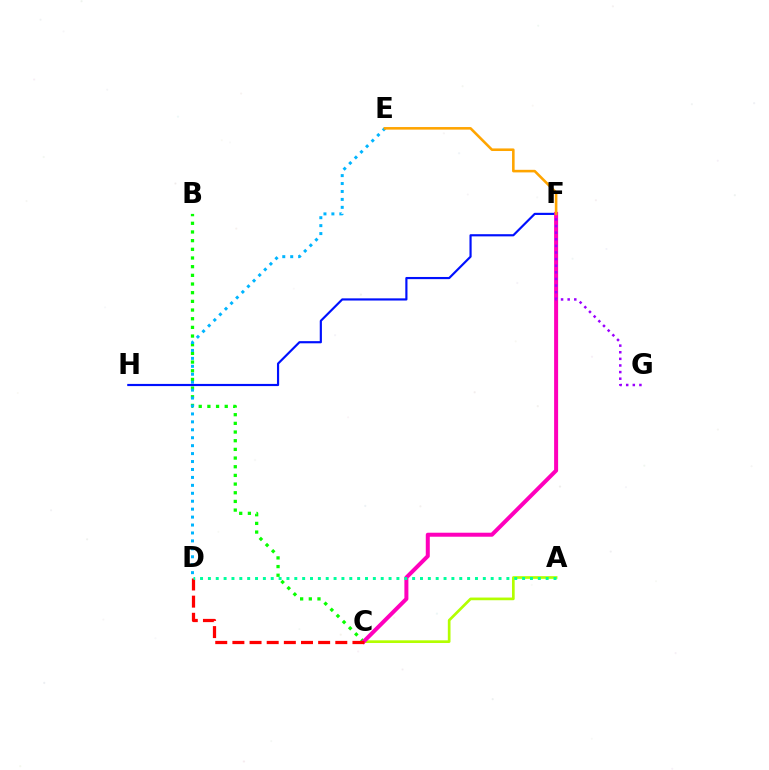{('B', 'C'): [{'color': '#08ff00', 'line_style': 'dotted', 'thickness': 2.36}], ('D', 'E'): [{'color': '#00b5ff', 'line_style': 'dotted', 'thickness': 2.16}], ('F', 'H'): [{'color': '#0010ff', 'line_style': 'solid', 'thickness': 1.56}], ('A', 'C'): [{'color': '#b3ff00', 'line_style': 'solid', 'thickness': 1.94}], ('C', 'F'): [{'color': '#ff00bd', 'line_style': 'solid', 'thickness': 2.88}], ('C', 'D'): [{'color': '#ff0000', 'line_style': 'dashed', 'thickness': 2.33}], ('E', 'F'): [{'color': '#ffa500', 'line_style': 'solid', 'thickness': 1.86}], ('A', 'D'): [{'color': '#00ff9d', 'line_style': 'dotted', 'thickness': 2.13}], ('F', 'G'): [{'color': '#9b00ff', 'line_style': 'dotted', 'thickness': 1.8}]}